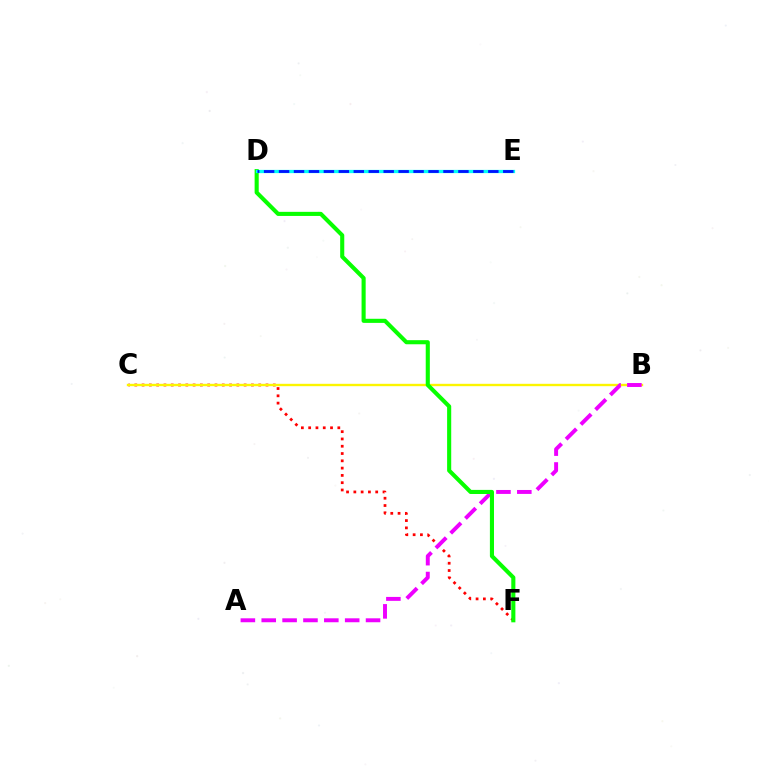{('C', 'F'): [{'color': '#ff0000', 'line_style': 'dotted', 'thickness': 1.98}], ('B', 'C'): [{'color': '#fcf500', 'line_style': 'solid', 'thickness': 1.71}], ('A', 'B'): [{'color': '#ee00ff', 'line_style': 'dashed', 'thickness': 2.83}], ('D', 'F'): [{'color': '#08ff00', 'line_style': 'solid', 'thickness': 2.95}], ('D', 'E'): [{'color': '#00fff6', 'line_style': 'solid', 'thickness': 2.34}, {'color': '#0010ff', 'line_style': 'dashed', 'thickness': 2.03}]}